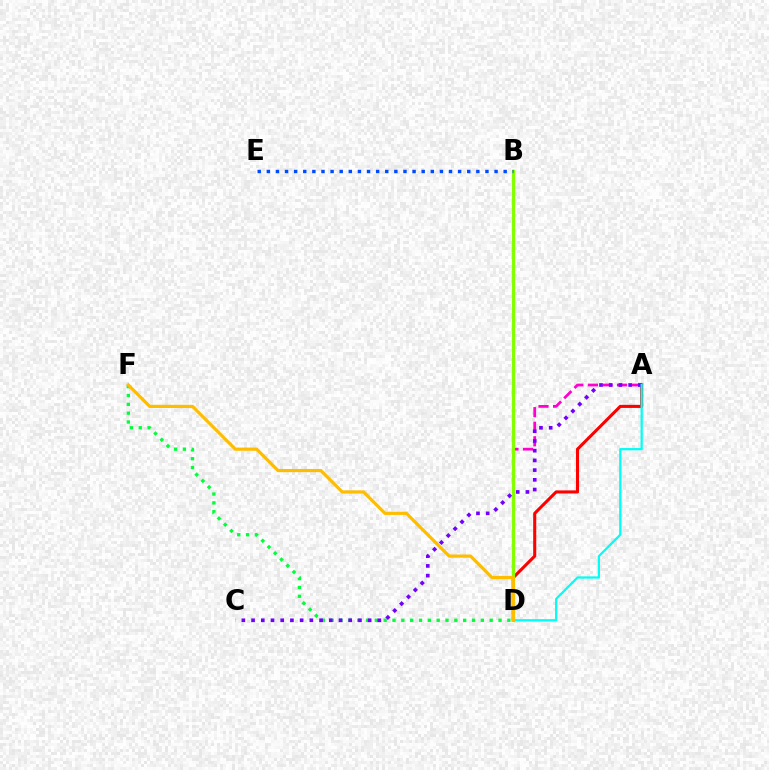{('A', 'D'): [{'color': '#ff0000', 'line_style': 'solid', 'thickness': 2.22}, {'color': '#ff00cf', 'line_style': 'dashed', 'thickness': 1.98}, {'color': '#00fff6', 'line_style': 'solid', 'thickness': 1.61}], ('B', 'D'): [{'color': '#84ff00', 'line_style': 'solid', 'thickness': 2.32}], ('D', 'F'): [{'color': '#00ff39', 'line_style': 'dotted', 'thickness': 2.4}, {'color': '#ffbd00', 'line_style': 'solid', 'thickness': 2.3}], ('A', 'C'): [{'color': '#7200ff', 'line_style': 'dotted', 'thickness': 2.64}], ('B', 'E'): [{'color': '#004bff', 'line_style': 'dotted', 'thickness': 2.48}]}